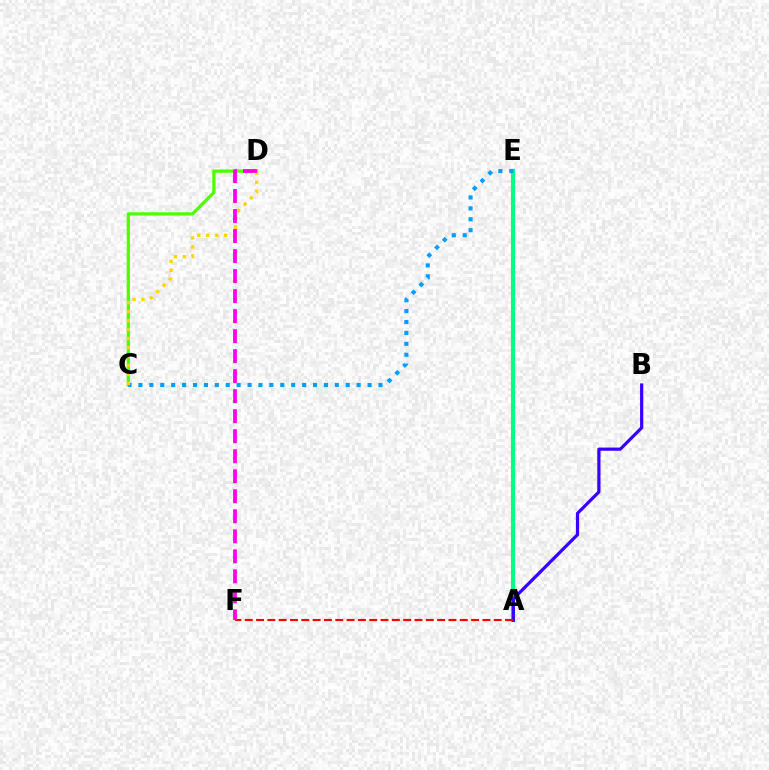{('A', 'E'): [{'color': '#00ff86', 'line_style': 'solid', 'thickness': 2.97}], ('C', 'D'): [{'color': '#4fff00', 'line_style': 'solid', 'thickness': 2.34}, {'color': '#ffd500', 'line_style': 'dotted', 'thickness': 2.43}], ('A', 'B'): [{'color': '#3700ff', 'line_style': 'solid', 'thickness': 2.3}], ('C', 'E'): [{'color': '#009eff', 'line_style': 'dotted', 'thickness': 2.96}], ('A', 'F'): [{'color': '#ff0000', 'line_style': 'dashed', 'thickness': 1.54}], ('D', 'F'): [{'color': '#ff00ed', 'line_style': 'dashed', 'thickness': 2.72}]}